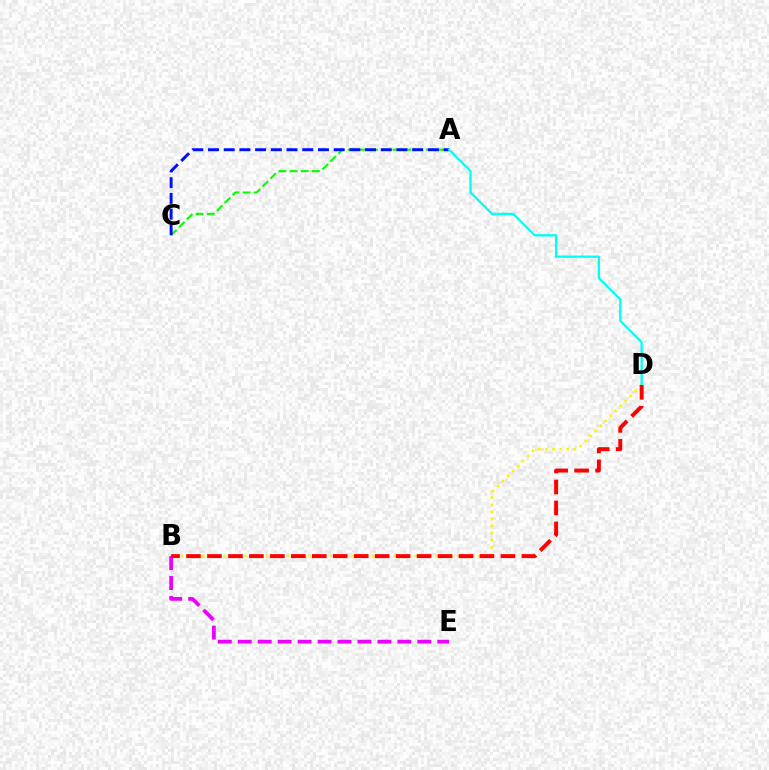{('A', 'C'): [{'color': '#08ff00', 'line_style': 'dashed', 'thickness': 1.52}, {'color': '#0010ff', 'line_style': 'dashed', 'thickness': 2.13}], ('B', 'D'): [{'color': '#fcf500', 'line_style': 'dotted', 'thickness': 1.92}, {'color': '#ff0000', 'line_style': 'dashed', 'thickness': 2.85}], ('B', 'E'): [{'color': '#ee00ff', 'line_style': 'dashed', 'thickness': 2.71}], ('A', 'D'): [{'color': '#00fff6', 'line_style': 'solid', 'thickness': 1.65}]}